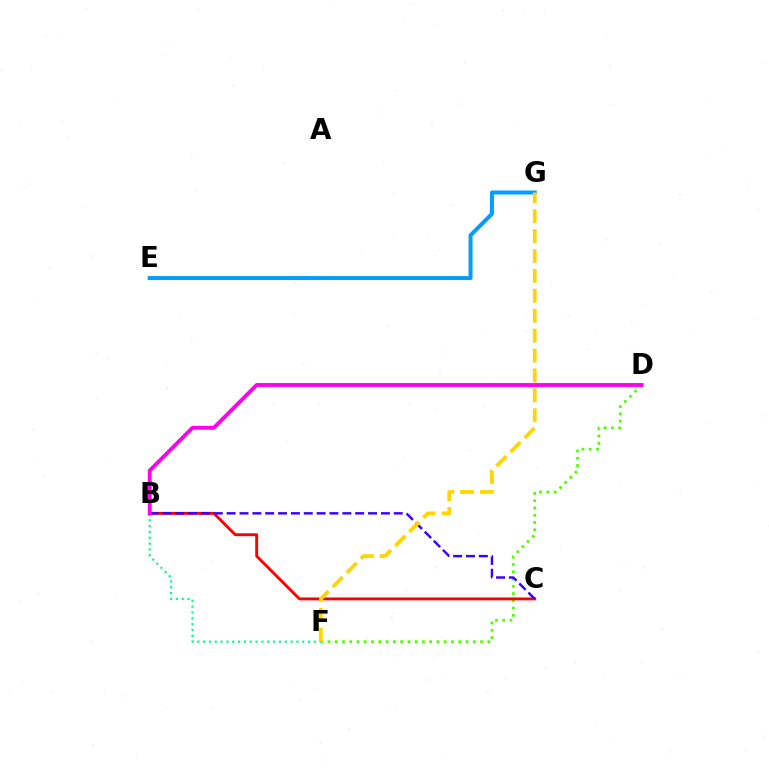{('D', 'F'): [{'color': '#4fff00', 'line_style': 'dotted', 'thickness': 1.97}], ('B', 'C'): [{'color': '#ff0000', 'line_style': 'solid', 'thickness': 2.08}, {'color': '#3700ff', 'line_style': 'dashed', 'thickness': 1.75}], ('E', 'G'): [{'color': '#009eff', 'line_style': 'solid', 'thickness': 2.87}], ('B', 'F'): [{'color': '#00ff86', 'line_style': 'dotted', 'thickness': 1.58}], ('B', 'D'): [{'color': '#ff00ed', 'line_style': 'solid', 'thickness': 2.78}], ('F', 'G'): [{'color': '#ffd500', 'line_style': 'dashed', 'thickness': 2.7}]}